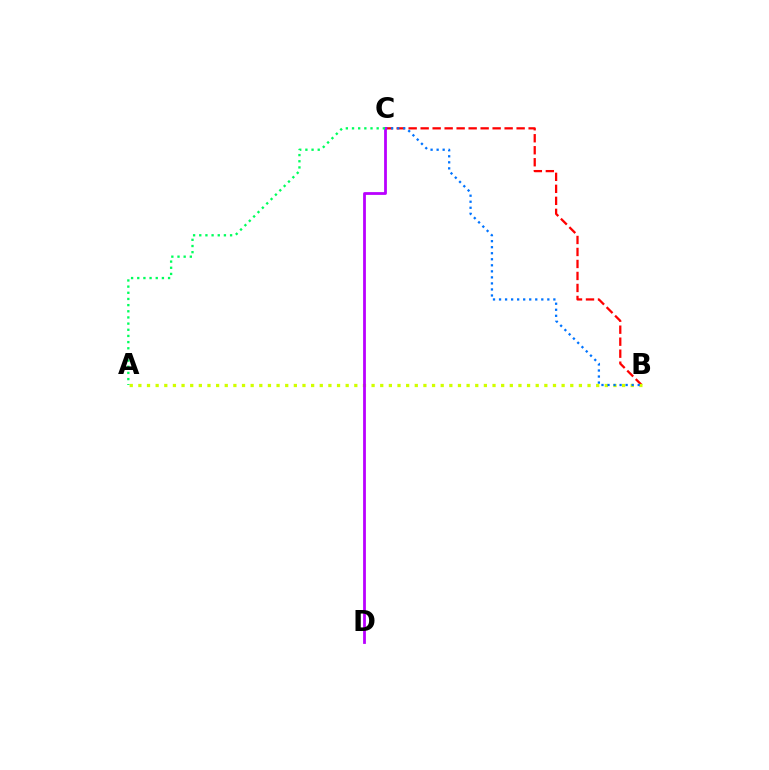{('B', 'C'): [{'color': '#ff0000', 'line_style': 'dashed', 'thickness': 1.63}, {'color': '#0074ff', 'line_style': 'dotted', 'thickness': 1.64}], ('A', 'B'): [{'color': '#d1ff00', 'line_style': 'dotted', 'thickness': 2.35}], ('C', 'D'): [{'color': '#b900ff', 'line_style': 'solid', 'thickness': 2.01}], ('A', 'C'): [{'color': '#00ff5c', 'line_style': 'dotted', 'thickness': 1.67}]}